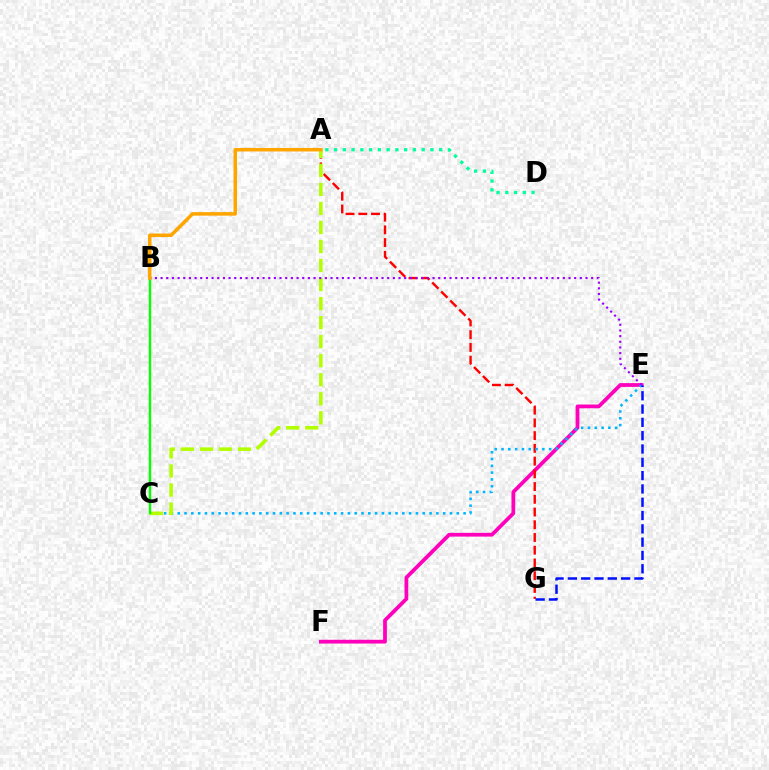{('E', 'F'): [{'color': '#ff00bd', 'line_style': 'solid', 'thickness': 2.71}], ('A', 'D'): [{'color': '#00ff9d', 'line_style': 'dotted', 'thickness': 2.38}], ('A', 'G'): [{'color': '#ff0000', 'line_style': 'dashed', 'thickness': 1.73}], ('C', 'E'): [{'color': '#00b5ff', 'line_style': 'dotted', 'thickness': 1.85}], ('A', 'C'): [{'color': '#b3ff00', 'line_style': 'dashed', 'thickness': 2.59}], ('E', 'G'): [{'color': '#0010ff', 'line_style': 'dashed', 'thickness': 1.81}], ('B', 'C'): [{'color': '#08ff00', 'line_style': 'solid', 'thickness': 1.72}], ('B', 'E'): [{'color': '#9b00ff', 'line_style': 'dotted', 'thickness': 1.54}], ('A', 'B'): [{'color': '#ffa500', 'line_style': 'solid', 'thickness': 2.53}]}